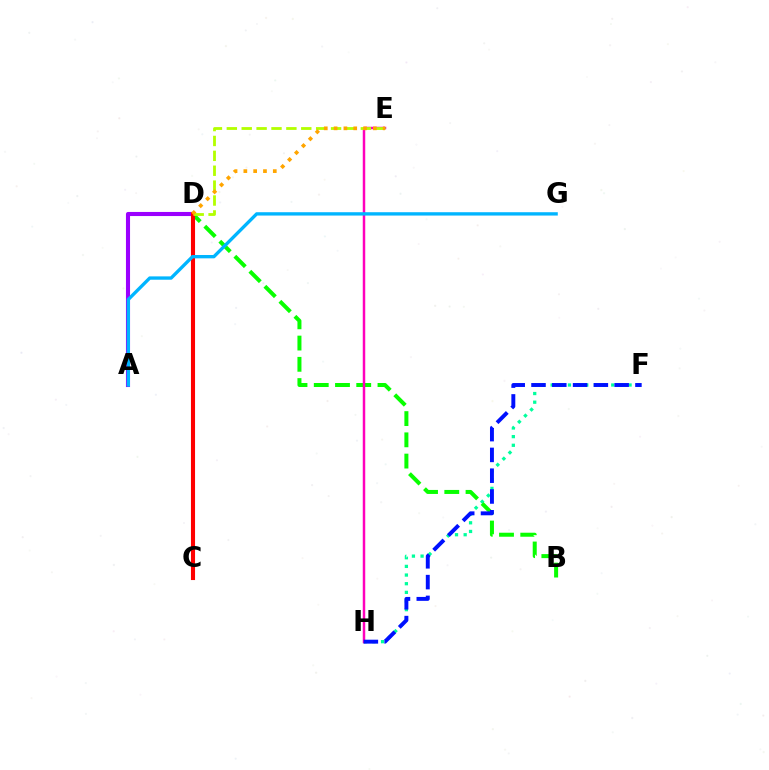{('A', 'D'): [{'color': '#9b00ff', 'line_style': 'solid', 'thickness': 2.95}], ('F', 'H'): [{'color': '#00ff9d', 'line_style': 'dotted', 'thickness': 2.35}, {'color': '#0010ff', 'line_style': 'dashed', 'thickness': 2.82}], ('B', 'D'): [{'color': '#08ff00', 'line_style': 'dashed', 'thickness': 2.89}], ('E', 'H'): [{'color': '#ff00bd', 'line_style': 'solid', 'thickness': 1.79}], ('C', 'D'): [{'color': '#ff0000', 'line_style': 'solid', 'thickness': 2.95}], ('D', 'E'): [{'color': '#b3ff00', 'line_style': 'dashed', 'thickness': 2.02}, {'color': '#ffa500', 'line_style': 'dotted', 'thickness': 2.67}], ('A', 'G'): [{'color': '#00b5ff', 'line_style': 'solid', 'thickness': 2.41}]}